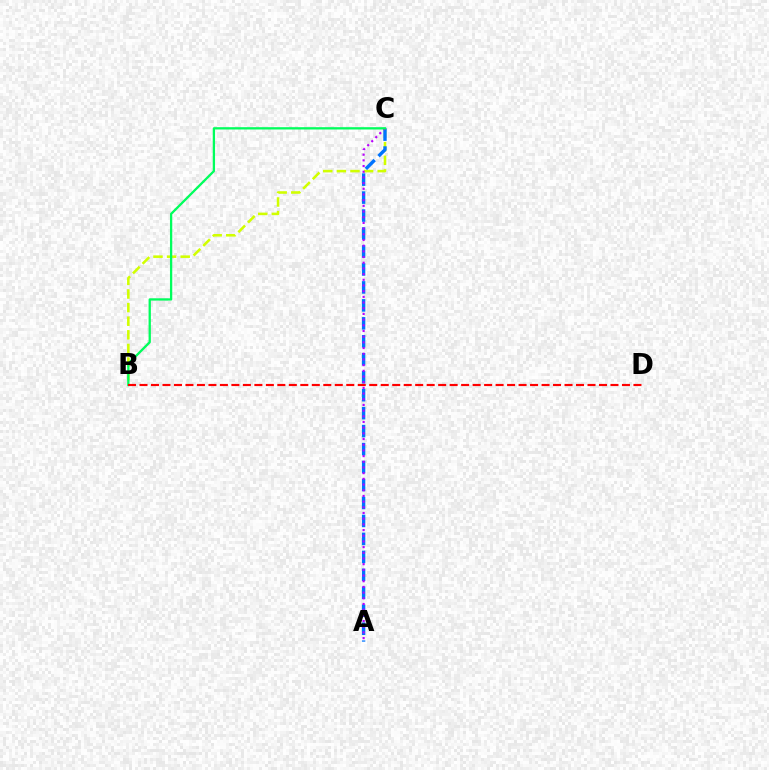{('B', 'C'): [{'color': '#d1ff00', 'line_style': 'dashed', 'thickness': 1.85}, {'color': '#00ff5c', 'line_style': 'solid', 'thickness': 1.65}], ('A', 'C'): [{'color': '#0074ff', 'line_style': 'dashed', 'thickness': 2.44}, {'color': '#b900ff', 'line_style': 'dotted', 'thickness': 1.55}], ('B', 'D'): [{'color': '#ff0000', 'line_style': 'dashed', 'thickness': 1.56}]}